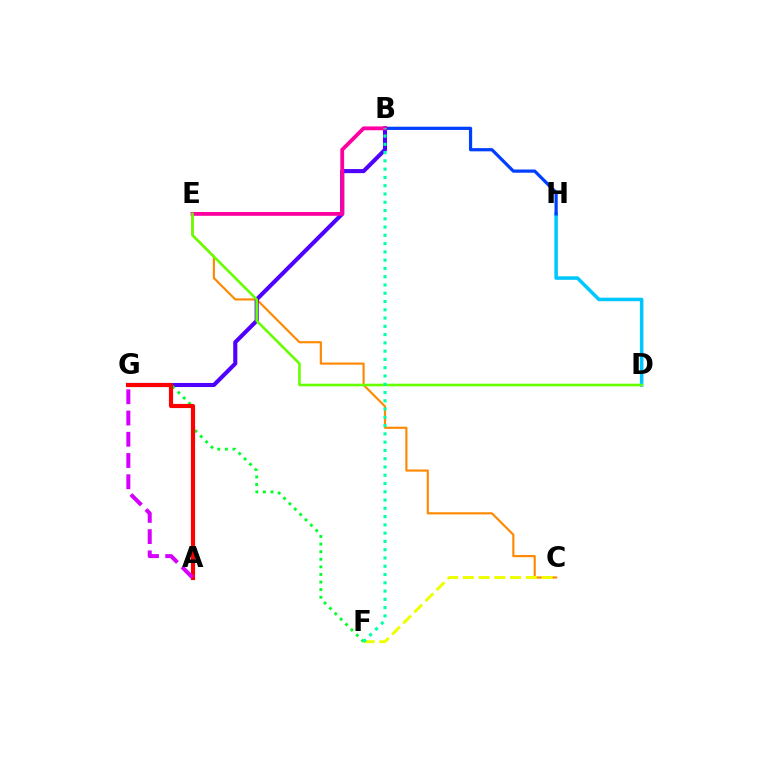{('C', 'E'): [{'color': '#ff8800', 'line_style': 'solid', 'thickness': 1.54}], ('D', 'H'): [{'color': '#00c7ff', 'line_style': 'solid', 'thickness': 2.54}], ('B', 'G'): [{'color': '#4f00ff', 'line_style': 'solid', 'thickness': 2.94}], ('C', 'F'): [{'color': '#eeff00', 'line_style': 'dashed', 'thickness': 2.14}], ('F', 'G'): [{'color': '#00ff27', 'line_style': 'dotted', 'thickness': 2.06}], ('B', 'H'): [{'color': '#003fff', 'line_style': 'solid', 'thickness': 2.31}], ('B', 'E'): [{'color': '#ff00a0', 'line_style': 'solid', 'thickness': 2.75}], ('A', 'G'): [{'color': '#ff0000', 'line_style': 'solid', 'thickness': 2.98}, {'color': '#d600ff', 'line_style': 'dashed', 'thickness': 2.89}], ('D', 'E'): [{'color': '#66ff00', 'line_style': 'solid', 'thickness': 1.87}], ('B', 'F'): [{'color': '#00ffaf', 'line_style': 'dotted', 'thickness': 2.25}]}